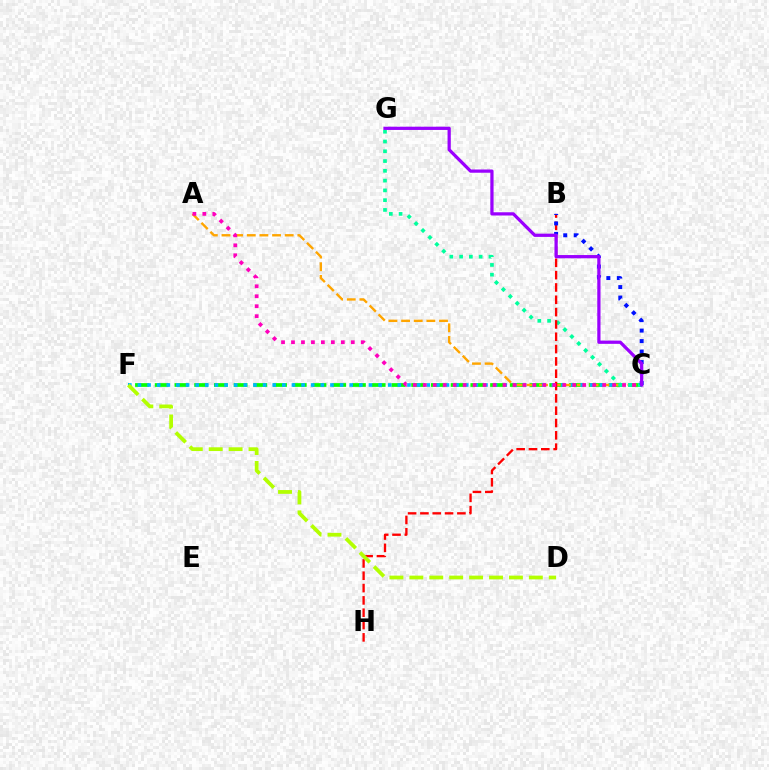{('C', 'F'): [{'color': '#08ff00', 'line_style': 'dashed', 'thickness': 2.68}, {'color': '#00b5ff', 'line_style': 'dotted', 'thickness': 2.62}], ('A', 'C'): [{'color': '#ffa500', 'line_style': 'dashed', 'thickness': 1.72}, {'color': '#ff00bd', 'line_style': 'dotted', 'thickness': 2.71}], ('C', 'G'): [{'color': '#00ff9d', 'line_style': 'dotted', 'thickness': 2.66}, {'color': '#9b00ff', 'line_style': 'solid', 'thickness': 2.33}], ('B', 'H'): [{'color': '#ff0000', 'line_style': 'dashed', 'thickness': 1.67}], ('B', 'C'): [{'color': '#0010ff', 'line_style': 'dotted', 'thickness': 2.85}], ('D', 'F'): [{'color': '#b3ff00', 'line_style': 'dashed', 'thickness': 2.71}]}